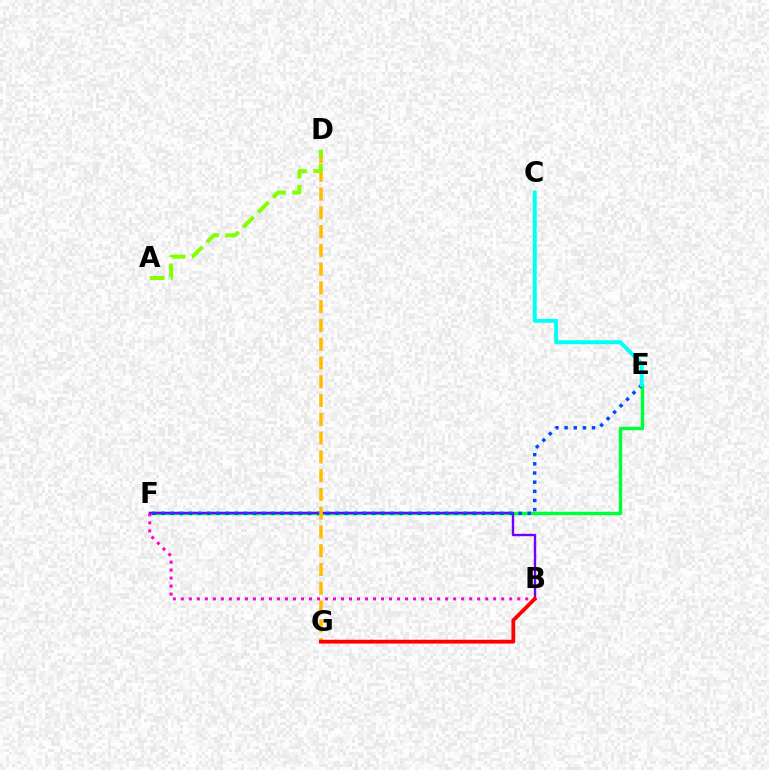{('E', 'F'): [{'color': '#00ff39', 'line_style': 'solid', 'thickness': 2.47}, {'color': '#004bff', 'line_style': 'dotted', 'thickness': 2.49}], ('B', 'F'): [{'color': '#7200ff', 'line_style': 'solid', 'thickness': 1.71}, {'color': '#ff00cf', 'line_style': 'dotted', 'thickness': 2.18}], ('C', 'E'): [{'color': '#00fff6', 'line_style': 'solid', 'thickness': 2.84}], ('D', 'G'): [{'color': '#ffbd00', 'line_style': 'dashed', 'thickness': 2.55}], ('B', 'G'): [{'color': '#ff0000', 'line_style': 'solid', 'thickness': 2.73}], ('A', 'D'): [{'color': '#84ff00', 'line_style': 'dashed', 'thickness': 2.88}]}